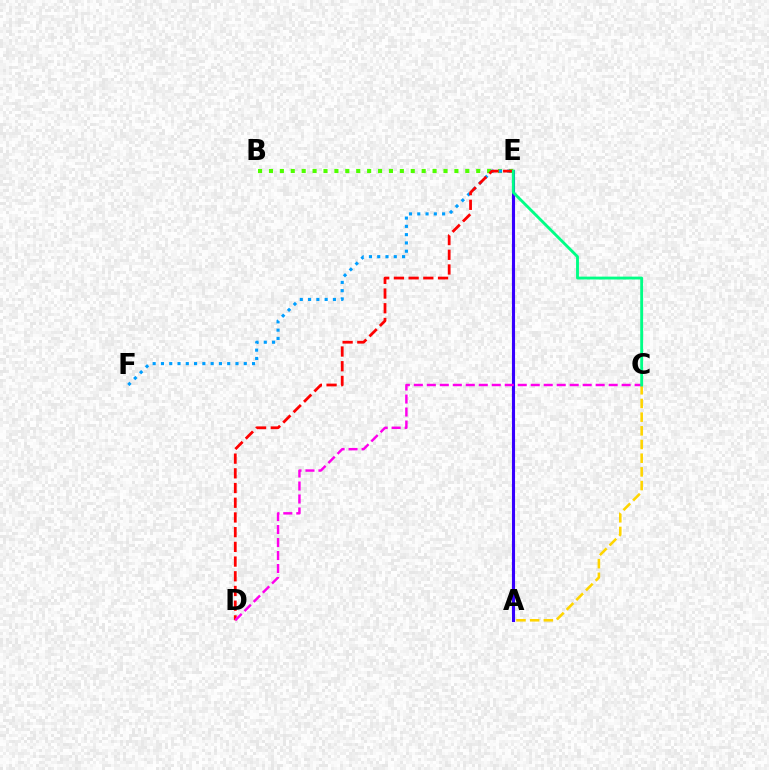{('A', 'E'): [{'color': '#3700ff', 'line_style': 'solid', 'thickness': 2.23}], ('A', 'C'): [{'color': '#ffd500', 'line_style': 'dashed', 'thickness': 1.86}], ('B', 'E'): [{'color': '#4fff00', 'line_style': 'dotted', 'thickness': 2.96}], ('E', 'F'): [{'color': '#009eff', 'line_style': 'dotted', 'thickness': 2.25}], ('D', 'E'): [{'color': '#ff0000', 'line_style': 'dashed', 'thickness': 2.0}], ('C', 'D'): [{'color': '#ff00ed', 'line_style': 'dashed', 'thickness': 1.76}], ('C', 'E'): [{'color': '#00ff86', 'line_style': 'solid', 'thickness': 2.06}]}